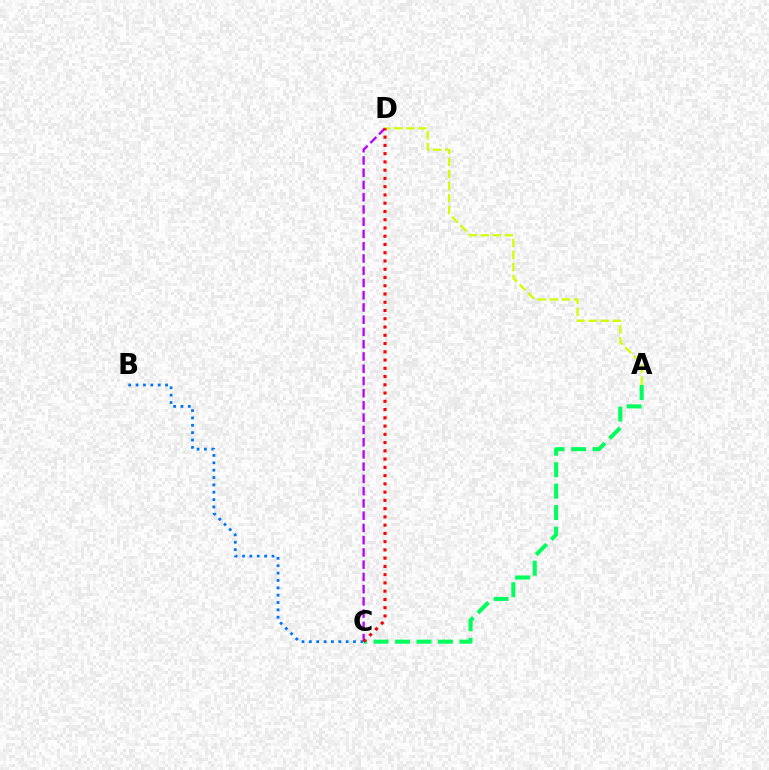{('C', 'D'): [{'color': '#b900ff', 'line_style': 'dashed', 'thickness': 1.66}, {'color': '#ff0000', 'line_style': 'dotted', 'thickness': 2.24}], ('A', 'D'): [{'color': '#d1ff00', 'line_style': 'dashed', 'thickness': 1.64}], ('B', 'C'): [{'color': '#0074ff', 'line_style': 'dotted', 'thickness': 2.0}], ('A', 'C'): [{'color': '#00ff5c', 'line_style': 'dashed', 'thickness': 2.92}]}